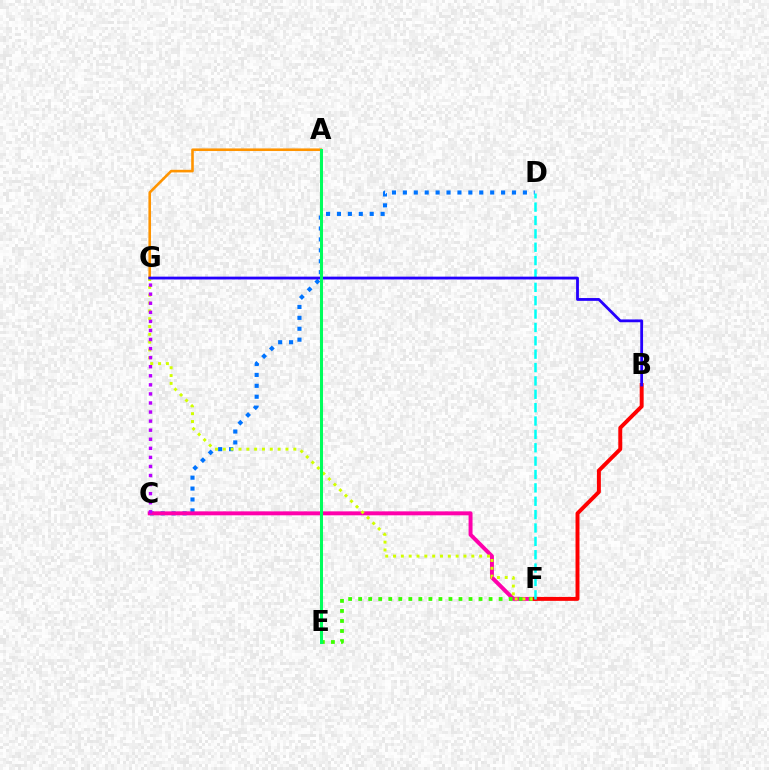{('C', 'D'): [{'color': '#0074ff', 'line_style': 'dotted', 'thickness': 2.96}], ('A', 'G'): [{'color': '#ff9400', 'line_style': 'solid', 'thickness': 1.88}], ('C', 'F'): [{'color': '#ff00ac', 'line_style': 'solid', 'thickness': 2.85}], ('E', 'F'): [{'color': '#3dff00', 'line_style': 'dotted', 'thickness': 2.73}], ('F', 'G'): [{'color': '#d1ff00', 'line_style': 'dotted', 'thickness': 2.13}], ('C', 'G'): [{'color': '#b900ff', 'line_style': 'dotted', 'thickness': 2.46}], ('B', 'F'): [{'color': '#ff0000', 'line_style': 'solid', 'thickness': 2.84}], ('D', 'F'): [{'color': '#00fff6', 'line_style': 'dashed', 'thickness': 1.82}], ('B', 'G'): [{'color': '#2500ff', 'line_style': 'solid', 'thickness': 2.02}], ('A', 'E'): [{'color': '#00ff5c', 'line_style': 'solid', 'thickness': 2.18}]}